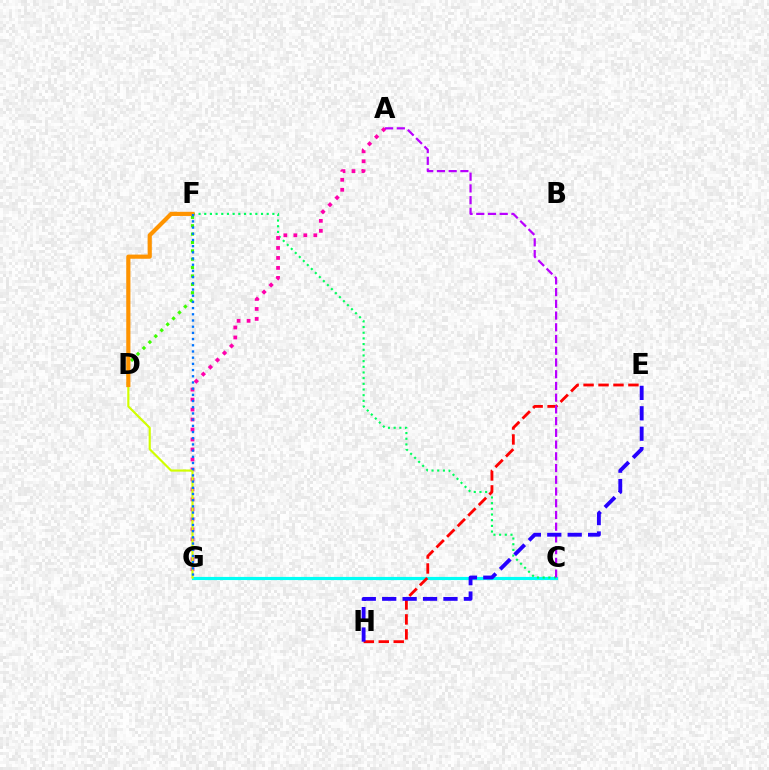{('C', 'G'): [{'color': '#00fff6', 'line_style': 'solid', 'thickness': 2.27}], ('C', 'F'): [{'color': '#00ff5c', 'line_style': 'dotted', 'thickness': 1.54}], ('A', 'G'): [{'color': '#ff00ac', 'line_style': 'dotted', 'thickness': 2.71}], ('E', 'H'): [{'color': '#ff0000', 'line_style': 'dashed', 'thickness': 2.03}, {'color': '#2500ff', 'line_style': 'dashed', 'thickness': 2.77}], ('D', 'G'): [{'color': '#d1ff00', 'line_style': 'solid', 'thickness': 1.56}], ('D', 'F'): [{'color': '#3dff00', 'line_style': 'dotted', 'thickness': 2.28}, {'color': '#ff9400', 'line_style': 'solid', 'thickness': 3.0}], ('A', 'C'): [{'color': '#b900ff', 'line_style': 'dashed', 'thickness': 1.59}], ('F', 'G'): [{'color': '#0074ff', 'line_style': 'dotted', 'thickness': 1.68}]}